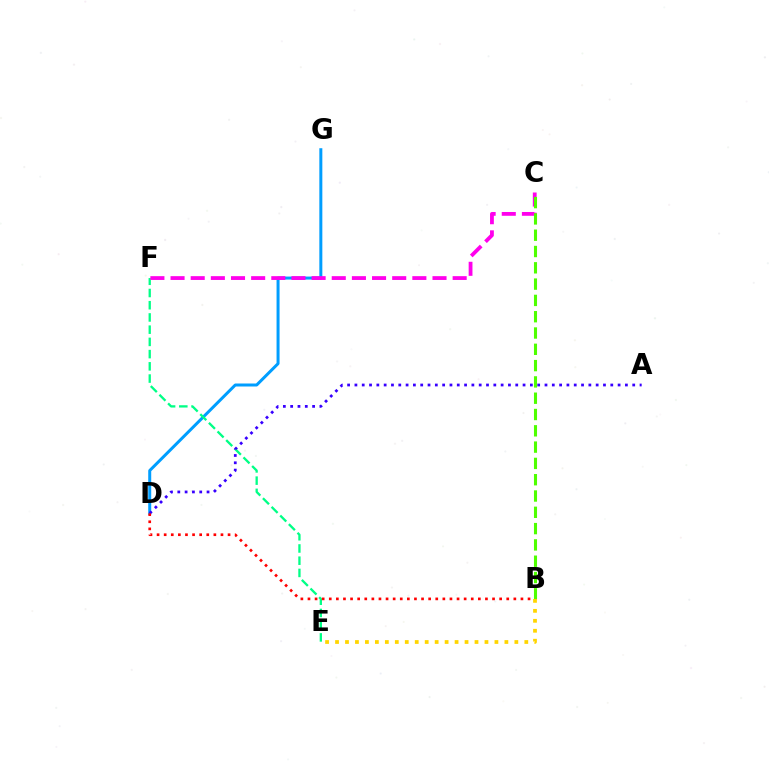{('D', 'G'): [{'color': '#009eff', 'line_style': 'solid', 'thickness': 2.16}], ('E', 'F'): [{'color': '#00ff86', 'line_style': 'dashed', 'thickness': 1.66}], ('C', 'F'): [{'color': '#ff00ed', 'line_style': 'dashed', 'thickness': 2.74}], ('A', 'D'): [{'color': '#3700ff', 'line_style': 'dotted', 'thickness': 1.99}], ('B', 'C'): [{'color': '#4fff00', 'line_style': 'dashed', 'thickness': 2.21}], ('B', 'E'): [{'color': '#ffd500', 'line_style': 'dotted', 'thickness': 2.71}], ('B', 'D'): [{'color': '#ff0000', 'line_style': 'dotted', 'thickness': 1.93}]}